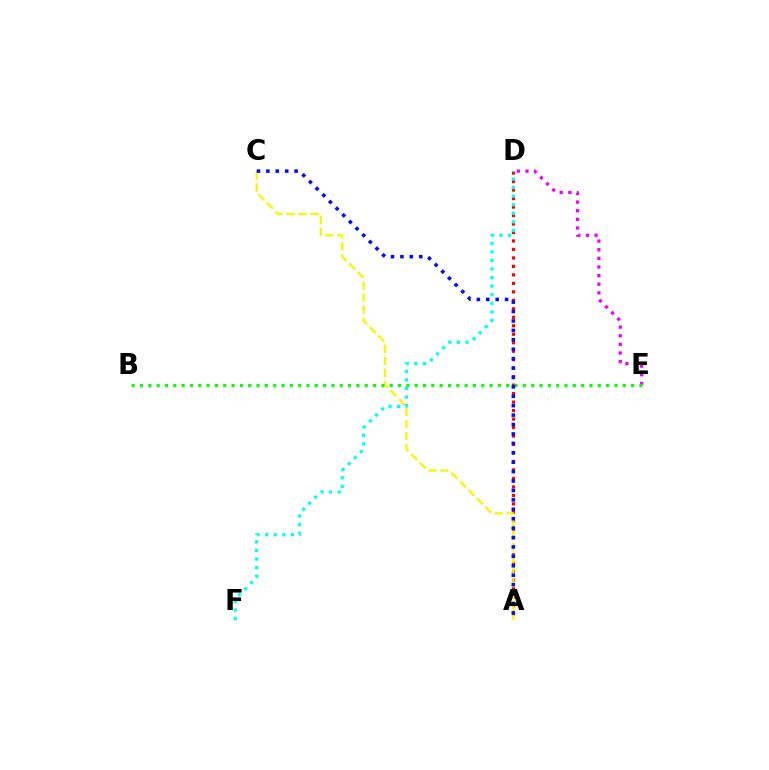{('A', 'D'): [{'color': '#ff0000', 'line_style': 'dotted', 'thickness': 2.3}], ('D', 'E'): [{'color': '#ee00ff', 'line_style': 'dotted', 'thickness': 2.34}], ('A', 'C'): [{'color': '#fcf500', 'line_style': 'dashed', 'thickness': 1.63}, {'color': '#0010ff', 'line_style': 'dotted', 'thickness': 2.56}], ('B', 'E'): [{'color': '#08ff00', 'line_style': 'dotted', 'thickness': 2.26}], ('D', 'F'): [{'color': '#00fff6', 'line_style': 'dotted', 'thickness': 2.33}]}